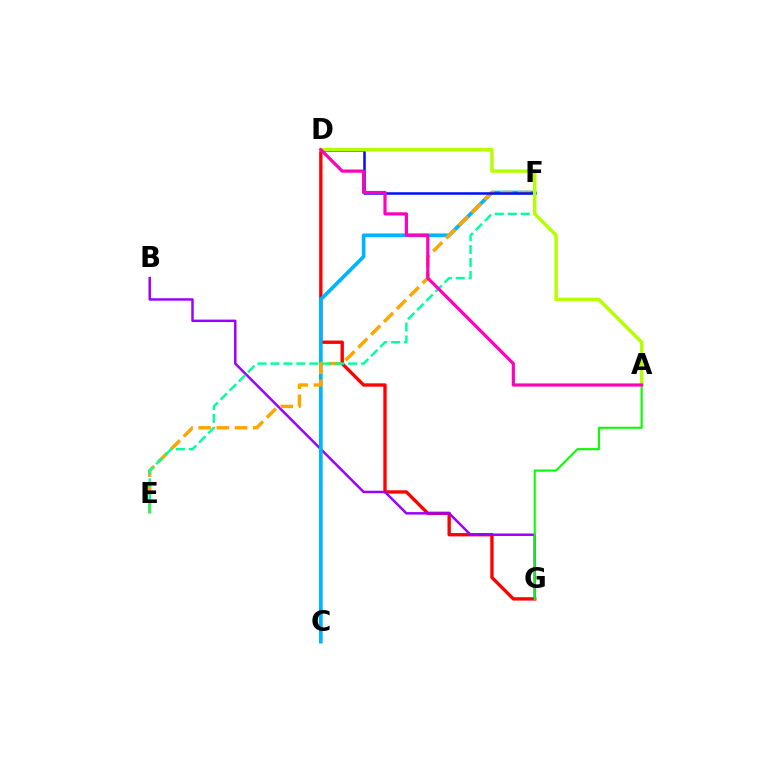{('D', 'G'): [{'color': '#ff0000', 'line_style': 'solid', 'thickness': 2.41}], ('B', 'G'): [{'color': '#9b00ff', 'line_style': 'solid', 'thickness': 1.78}], ('C', 'F'): [{'color': '#00b5ff', 'line_style': 'solid', 'thickness': 2.65}], ('E', 'F'): [{'color': '#ffa500', 'line_style': 'dashed', 'thickness': 2.47}, {'color': '#00ff9d', 'line_style': 'dashed', 'thickness': 1.76}], ('A', 'G'): [{'color': '#08ff00', 'line_style': 'solid', 'thickness': 1.52}], ('D', 'F'): [{'color': '#0010ff', 'line_style': 'solid', 'thickness': 1.81}], ('A', 'D'): [{'color': '#b3ff00', 'line_style': 'solid', 'thickness': 2.48}, {'color': '#ff00bd', 'line_style': 'solid', 'thickness': 2.29}]}